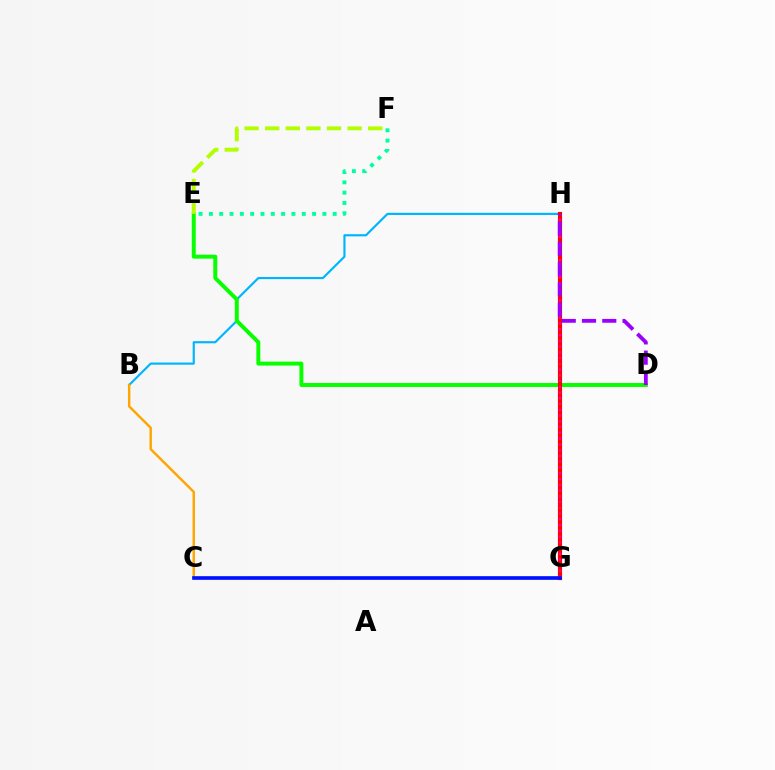{('B', 'H'): [{'color': '#00b5ff', 'line_style': 'solid', 'thickness': 1.56}], ('D', 'E'): [{'color': '#08ff00', 'line_style': 'solid', 'thickness': 2.84}], ('E', 'F'): [{'color': '#b3ff00', 'line_style': 'dashed', 'thickness': 2.8}, {'color': '#00ff9d', 'line_style': 'dotted', 'thickness': 2.8}], ('G', 'H'): [{'color': '#ff0000', 'line_style': 'solid', 'thickness': 2.99}, {'color': '#ff00bd', 'line_style': 'dotted', 'thickness': 1.57}], ('B', 'C'): [{'color': '#ffa500', 'line_style': 'solid', 'thickness': 1.75}], ('D', 'H'): [{'color': '#9b00ff', 'line_style': 'dashed', 'thickness': 2.75}], ('C', 'G'): [{'color': '#0010ff', 'line_style': 'solid', 'thickness': 2.63}]}